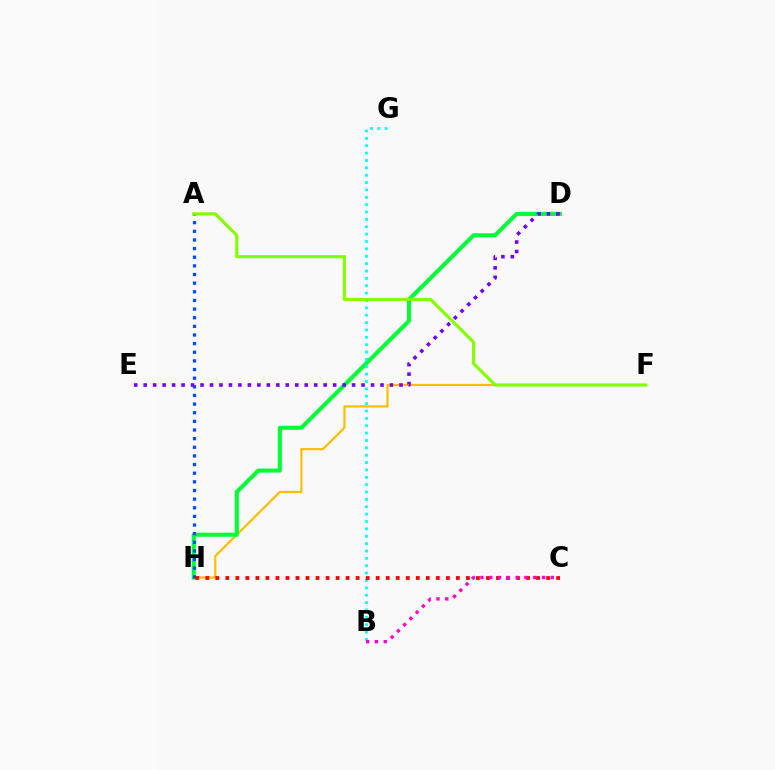{('F', 'H'): [{'color': '#ffbd00', 'line_style': 'solid', 'thickness': 1.59}], ('D', 'H'): [{'color': '#00ff39', 'line_style': 'solid', 'thickness': 2.94}], ('B', 'G'): [{'color': '#00fff6', 'line_style': 'dotted', 'thickness': 2.0}], ('A', 'H'): [{'color': '#004bff', 'line_style': 'dotted', 'thickness': 2.35}], ('D', 'E'): [{'color': '#7200ff', 'line_style': 'dotted', 'thickness': 2.57}], ('C', 'H'): [{'color': '#ff0000', 'line_style': 'dotted', 'thickness': 2.72}], ('A', 'F'): [{'color': '#84ff00', 'line_style': 'solid', 'thickness': 2.25}], ('B', 'C'): [{'color': '#ff00cf', 'line_style': 'dotted', 'thickness': 2.39}]}